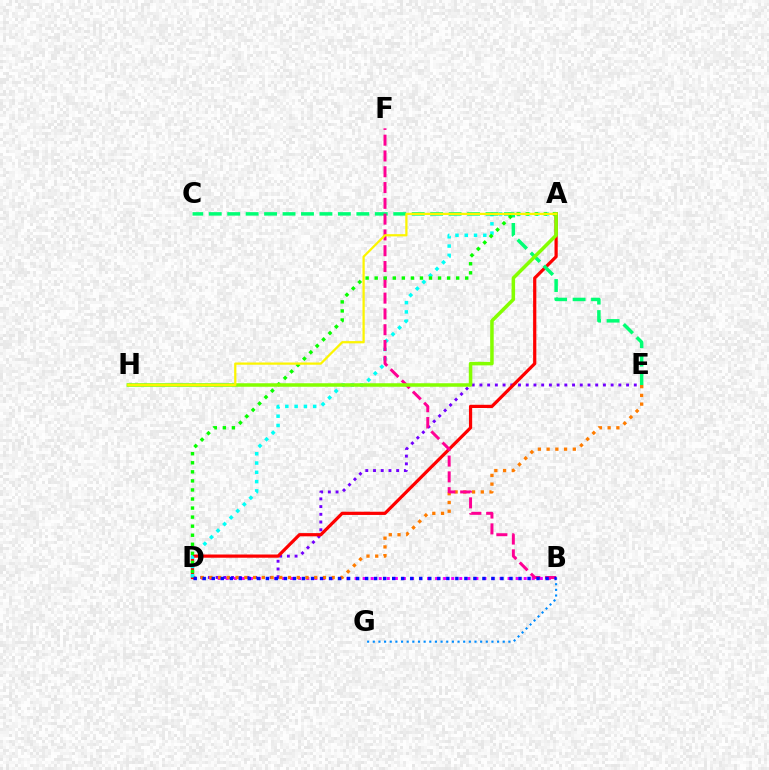{('D', 'E'): [{'color': '#7200ff', 'line_style': 'dotted', 'thickness': 2.1}, {'color': '#ff7c00', 'line_style': 'dotted', 'thickness': 2.37}], ('B', 'D'): [{'color': '#ee00ff', 'line_style': 'dotted', 'thickness': 2.19}, {'color': '#0010ff', 'line_style': 'dotted', 'thickness': 2.45}], ('B', 'G'): [{'color': '#008cff', 'line_style': 'dotted', 'thickness': 1.54}], ('A', 'D'): [{'color': '#ff0000', 'line_style': 'solid', 'thickness': 2.31}, {'color': '#00fff6', 'line_style': 'dotted', 'thickness': 2.52}, {'color': '#08ff00', 'line_style': 'dotted', 'thickness': 2.46}], ('C', 'E'): [{'color': '#00ff74', 'line_style': 'dashed', 'thickness': 2.51}], ('B', 'F'): [{'color': '#ff0094', 'line_style': 'dashed', 'thickness': 2.15}], ('A', 'H'): [{'color': '#84ff00', 'line_style': 'solid', 'thickness': 2.53}, {'color': '#fcf500', 'line_style': 'solid', 'thickness': 1.62}]}